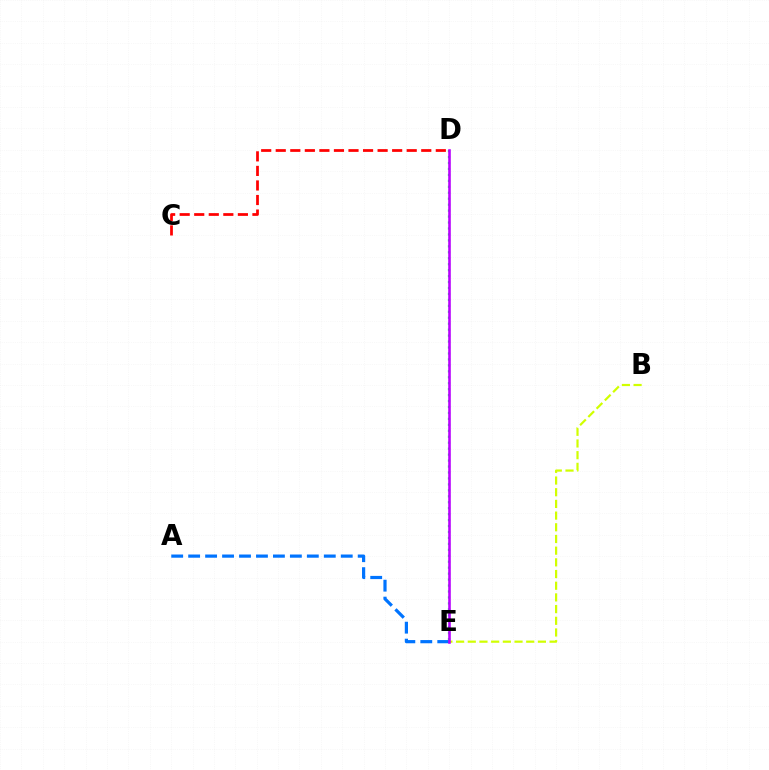{('A', 'E'): [{'color': '#0074ff', 'line_style': 'dashed', 'thickness': 2.3}], ('C', 'D'): [{'color': '#ff0000', 'line_style': 'dashed', 'thickness': 1.98}], ('D', 'E'): [{'color': '#00ff5c', 'line_style': 'dotted', 'thickness': 1.62}, {'color': '#b900ff', 'line_style': 'solid', 'thickness': 1.86}], ('B', 'E'): [{'color': '#d1ff00', 'line_style': 'dashed', 'thickness': 1.59}]}